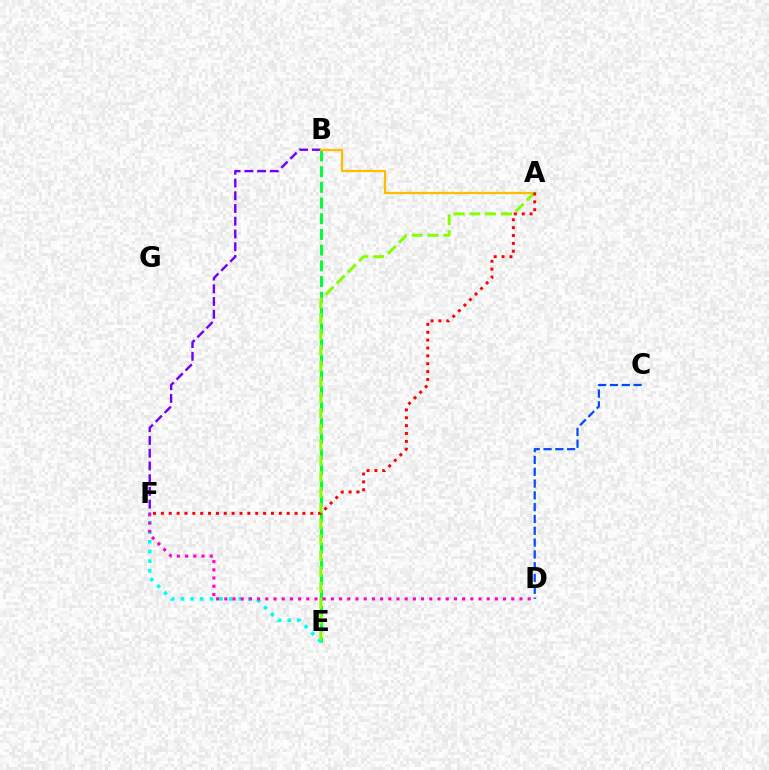{('B', 'E'): [{'color': '#00ff39', 'line_style': 'dashed', 'thickness': 2.13}], ('E', 'F'): [{'color': '#00fff6', 'line_style': 'dotted', 'thickness': 2.62}], ('C', 'D'): [{'color': '#004bff', 'line_style': 'dashed', 'thickness': 1.6}], ('B', 'F'): [{'color': '#7200ff', 'line_style': 'dashed', 'thickness': 1.73}], ('A', 'B'): [{'color': '#ffbd00', 'line_style': 'solid', 'thickness': 1.64}], ('A', 'E'): [{'color': '#84ff00', 'line_style': 'dashed', 'thickness': 2.15}], ('D', 'F'): [{'color': '#ff00cf', 'line_style': 'dotted', 'thickness': 2.23}], ('A', 'F'): [{'color': '#ff0000', 'line_style': 'dotted', 'thickness': 2.14}]}